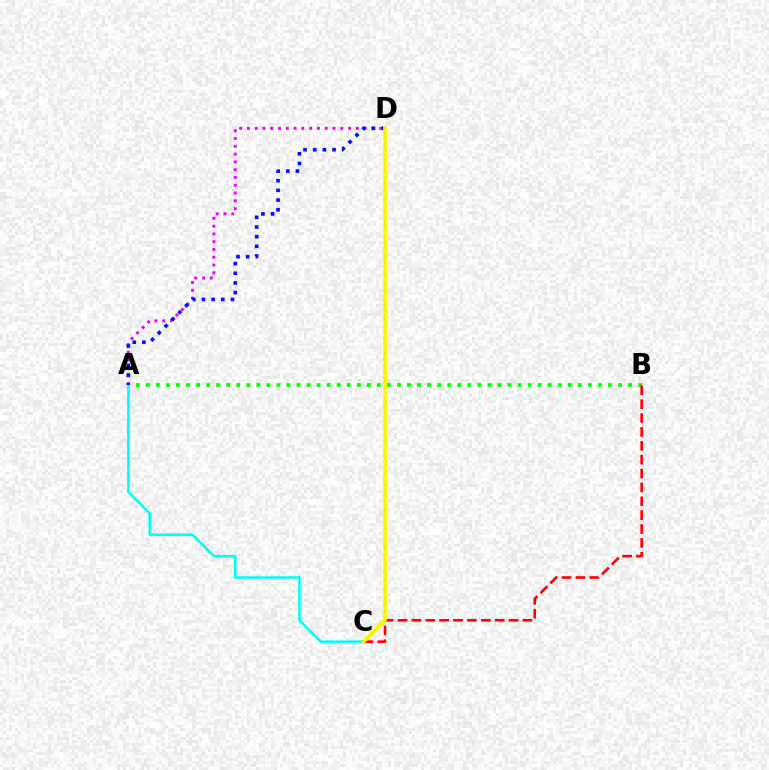{('A', 'D'): [{'color': '#ee00ff', 'line_style': 'dotted', 'thickness': 2.11}, {'color': '#0010ff', 'line_style': 'dotted', 'thickness': 2.63}], ('A', 'B'): [{'color': '#08ff00', 'line_style': 'dotted', 'thickness': 2.73}], ('B', 'C'): [{'color': '#ff0000', 'line_style': 'dashed', 'thickness': 1.88}], ('A', 'C'): [{'color': '#00fff6', 'line_style': 'solid', 'thickness': 1.82}], ('C', 'D'): [{'color': '#fcf500', 'line_style': 'solid', 'thickness': 2.63}]}